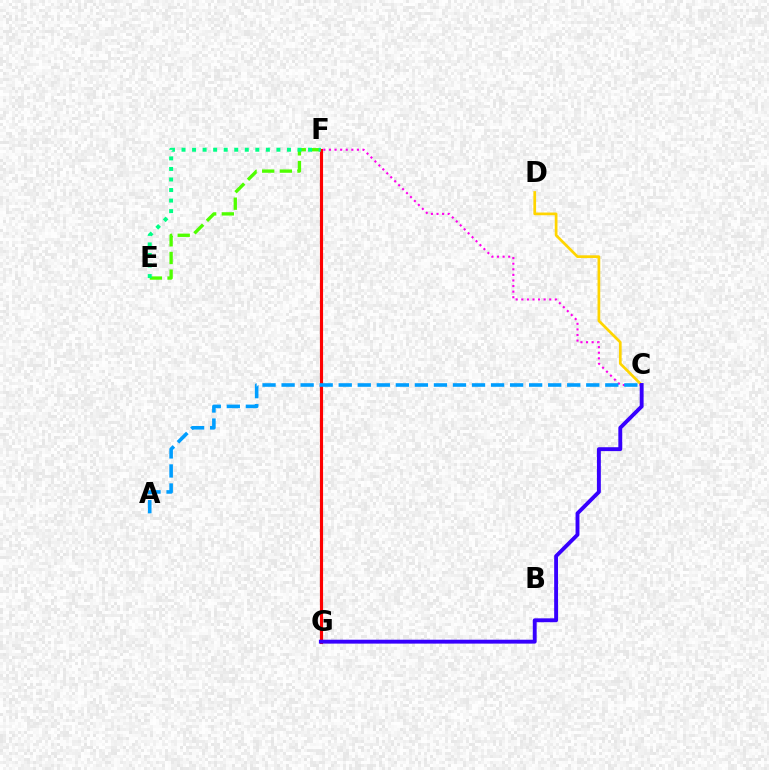{('C', 'D'): [{'color': '#ffd500', 'line_style': 'solid', 'thickness': 1.95}], ('E', 'F'): [{'color': '#4fff00', 'line_style': 'dashed', 'thickness': 2.4}, {'color': '#00ff86', 'line_style': 'dotted', 'thickness': 2.86}], ('F', 'G'): [{'color': '#ff0000', 'line_style': 'solid', 'thickness': 2.26}], ('C', 'F'): [{'color': '#ff00ed', 'line_style': 'dotted', 'thickness': 1.52}], ('C', 'G'): [{'color': '#3700ff', 'line_style': 'solid', 'thickness': 2.8}], ('A', 'C'): [{'color': '#009eff', 'line_style': 'dashed', 'thickness': 2.59}]}